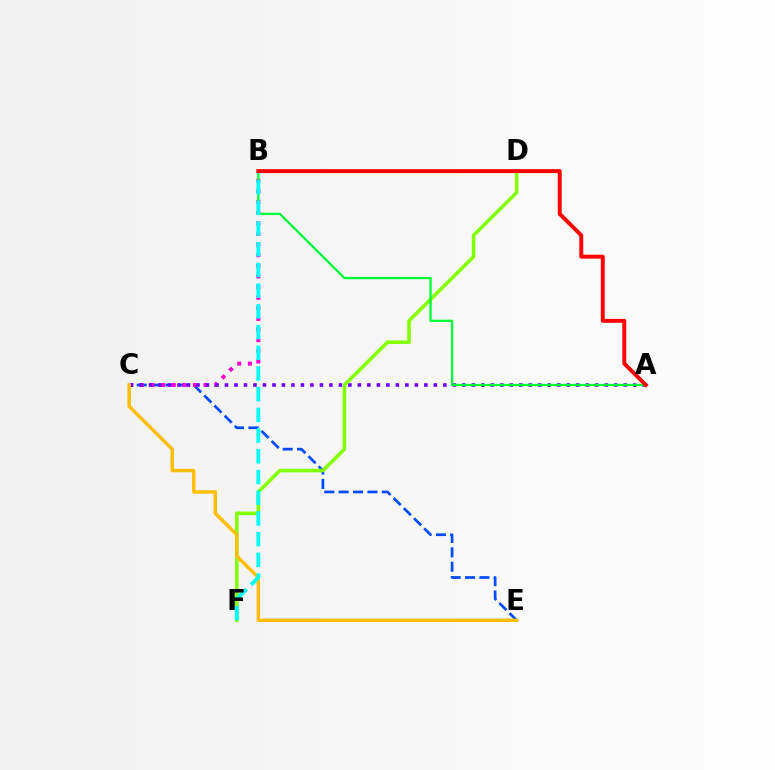{('C', 'E'): [{'color': '#004bff', 'line_style': 'dashed', 'thickness': 1.95}, {'color': '#ffbd00', 'line_style': 'solid', 'thickness': 2.46}], ('B', 'C'): [{'color': '#ff00cf', 'line_style': 'dotted', 'thickness': 2.89}], ('A', 'C'): [{'color': '#7200ff', 'line_style': 'dotted', 'thickness': 2.58}], ('D', 'F'): [{'color': '#84ff00', 'line_style': 'solid', 'thickness': 2.59}], ('A', 'B'): [{'color': '#00ff39', 'line_style': 'solid', 'thickness': 1.67}, {'color': '#ff0000', 'line_style': 'solid', 'thickness': 2.83}], ('B', 'F'): [{'color': '#00fff6', 'line_style': 'dashed', 'thickness': 2.81}]}